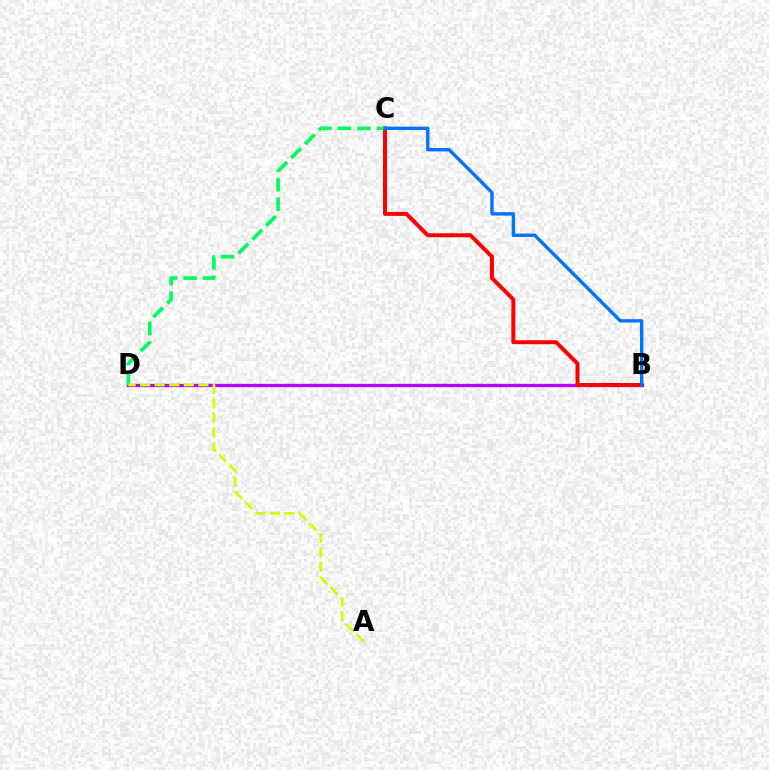{('B', 'D'): [{'color': '#b900ff', 'line_style': 'solid', 'thickness': 2.37}], ('B', 'C'): [{'color': '#ff0000', 'line_style': 'solid', 'thickness': 2.86}, {'color': '#0074ff', 'line_style': 'solid', 'thickness': 2.42}], ('C', 'D'): [{'color': '#00ff5c', 'line_style': 'dashed', 'thickness': 2.65}], ('A', 'D'): [{'color': '#d1ff00', 'line_style': 'dashed', 'thickness': 1.98}]}